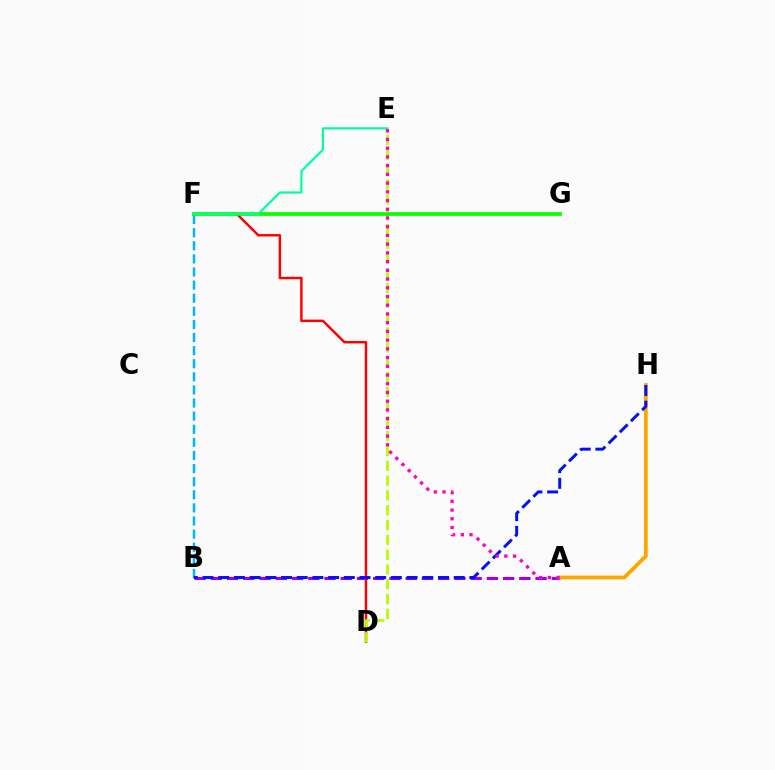{('A', 'B'): [{'color': '#9b00ff', 'line_style': 'dashed', 'thickness': 2.21}], ('D', 'F'): [{'color': '#ff0000', 'line_style': 'solid', 'thickness': 1.76}], ('B', 'F'): [{'color': '#00b5ff', 'line_style': 'dashed', 'thickness': 1.78}], ('D', 'E'): [{'color': '#b3ff00', 'line_style': 'dashed', 'thickness': 2.01}], ('F', 'G'): [{'color': '#08ff00', 'line_style': 'solid', 'thickness': 2.69}], ('A', 'H'): [{'color': '#ffa500', 'line_style': 'solid', 'thickness': 2.72}], ('E', 'F'): [{'color': '#00ff9d', 'line_style': 'solid', 'thickness': 1.56}], ('B', 'H'): [{'color': '#0010ff', 'line_style': 'dashed', 'thickness': 2.13}], ('A', 'E'): [{'color': '#ff00bd', 'line_style': 'dotted', 'thickness': 2.37}]}